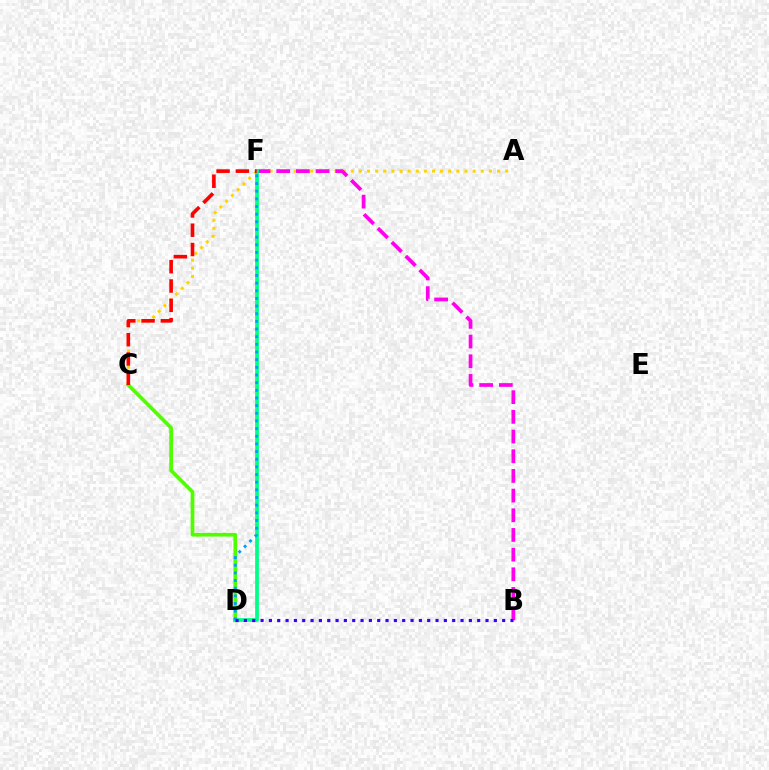{('A', 'C'): [{'color': '#ffd500', 'line_style': 'dotted', 'thickness': 2.21}], ('C', 'D'): [{'color': '#4fff00', 'line_style': 'solid', 'thickness': 2.67}], ('B', 'F'): [{'color': '#ff00ed', 'line_style': 'dashed', 'thickness': 2.67}], ('D', 'F'): [{'color': '#00ff86', 'line_style': 'solid', 'thickness': 2.7}, {'color': '#009eff', 'line_style': 'dotted', 'thickness': 2.08}], ('C', 'F'): [{'color': '#ff0000', 'line_style': 'dashed', 'thickness': 2.62}], ('B', 'D'): [{'color': '#3700ff', 'line_style': 'dotted', 'thickness': 2.26}]}